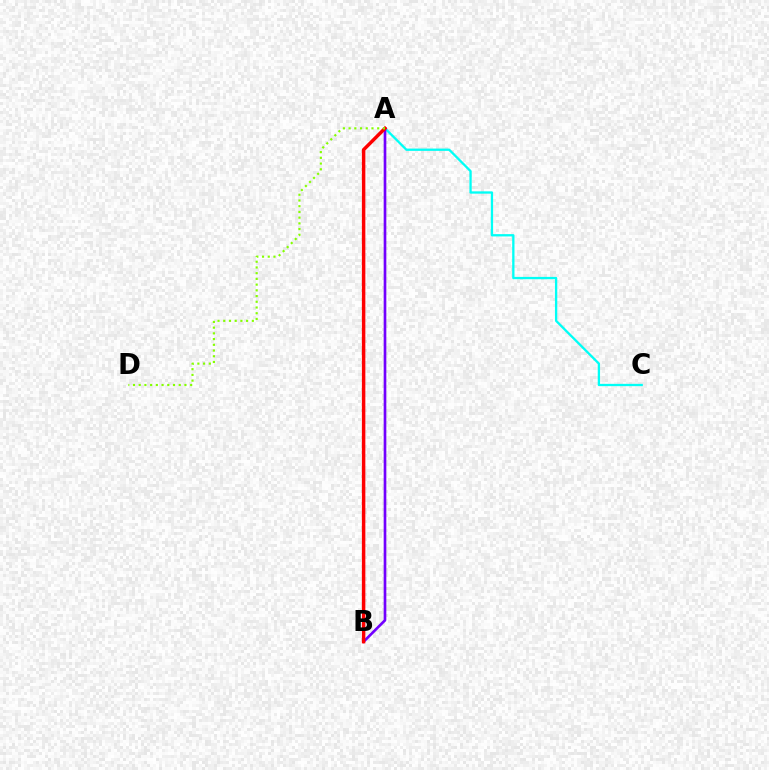{('A', 'C'): [{'color': '#00fff6', 'line_style': 'solid', 'thickness': 1.66}], ('A', 'B'): [{'color': '#7200ff', 'line_style': 'solid', 'thickness': 1.92}, {'color': '#ff0000', 'line_style': 'solid', 'thickness': 2.49}], ('A', 'D'): [{'color': '#84ff00', 'line_style': 'dotted', 'thickness': 1.55}]}